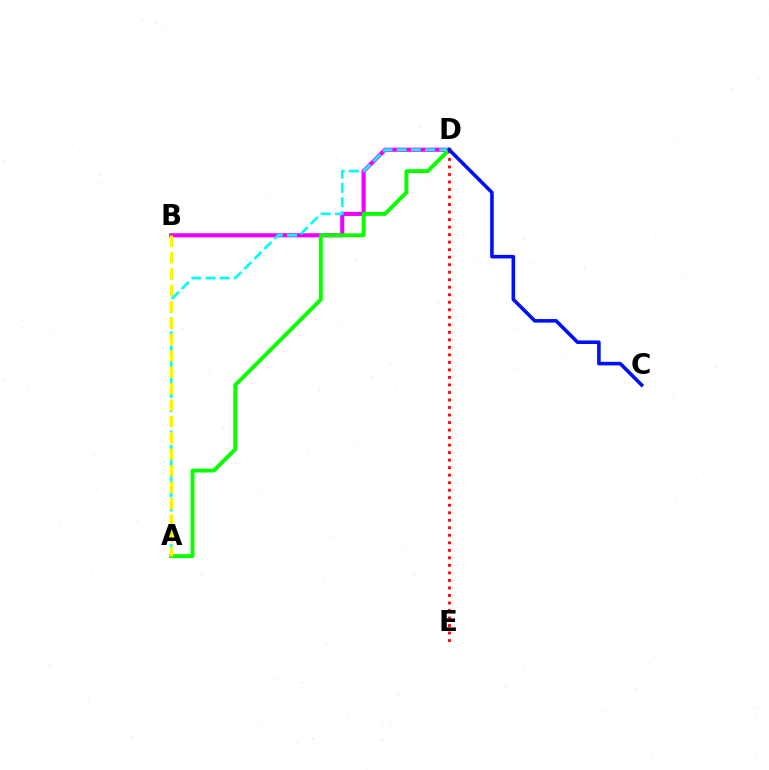{('B', 'D'): [{'color': '#ee00ff', 'line_style': 'solid', 'thickness': 2.95}], ('A', 'D'): [{'color': '#08ff00', 'line_style': 'solid', 'thickness': 2.8}, {'color': '#00fff6', 'line_style': 'dashed', 'thickness': 1.93}], ('D', 'E'): [{'color': '#ff0000', 'line_style': 'dotted', 'thickness': 2.04}], ('A', 'B'): [{'color': '#fcf500', 'line_style': 'dashed', 'thickness': 2.23}], ('C', 'D'): [{'color': '#0010ff', 'line_style': 'solid', 'thickness': 2.58}]}